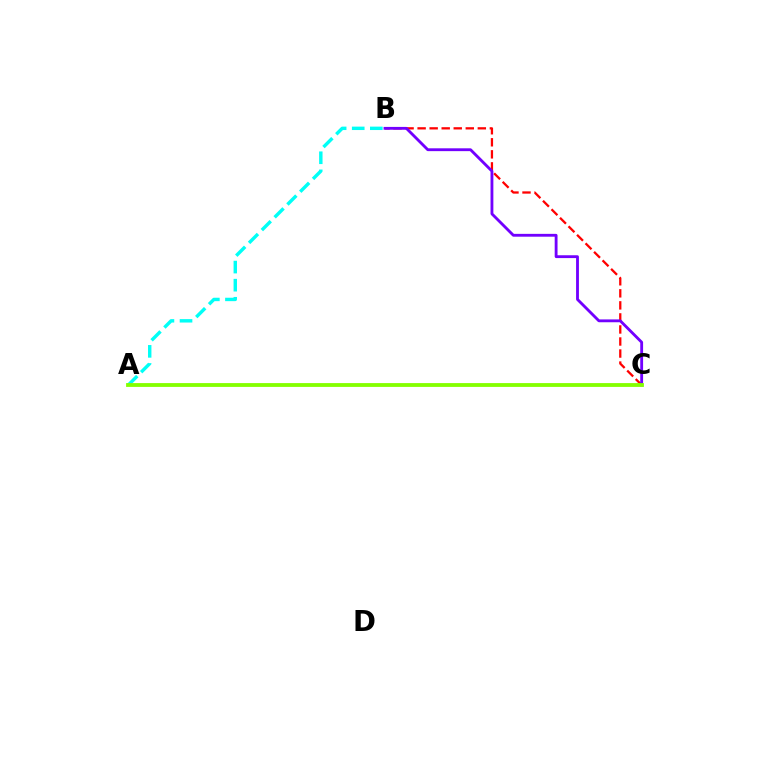{('B', 'C'): [{'color': '#ff0000', 'line_style': 'dashed', 'thickness': 1.64}, {'color': '#7200ff', 'line_style': 'solid', 'thickness': 2.04}], ('A', 'B'): [{'color': '#00fff6', 'line_style': 'dashed', 'thickness': 2.46}], ('A', 'C'): [{'color': '#84ff00', 'line_style': 'solid', 'thickness': 2.75}]}